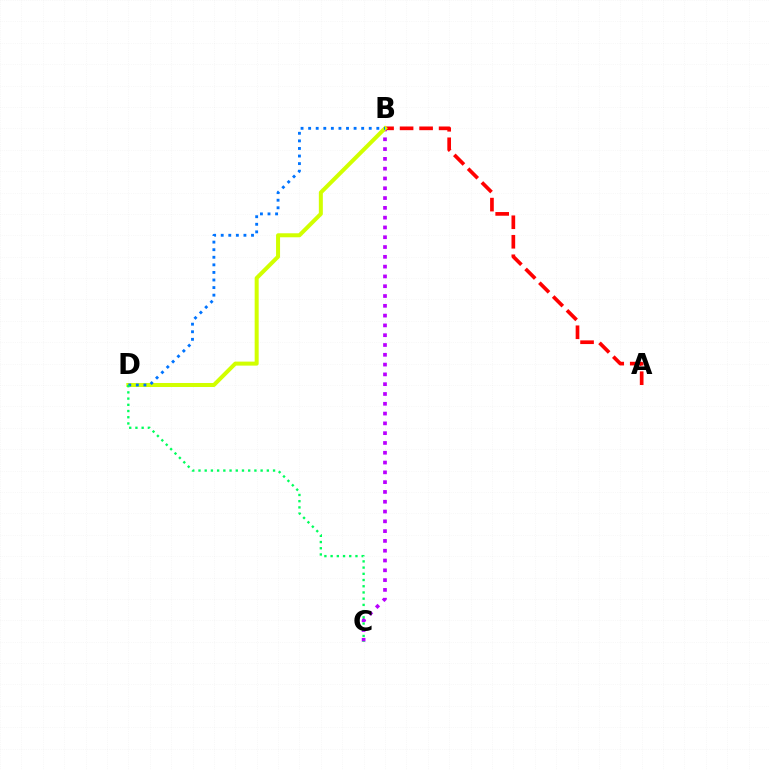{('B', 'C'): [{'color': '#b900ff', 'line_style': 'dotted', 'thickness': 2.66}], ('A', 'B'): [{'color': '#ff0000', 'line_style': 'dashed', 'thickness': 2.65}], ('B', 'D'): [{'color': '#d1ff00', 'line_style': 'solid', 'thickness': 2.89}, {'color': '#0074ff', 'line_style': 'dotted', 'thickness': 2.06}], ('C', 'D'): [{'color': '#00ff5c', 'line_style': 'dotted', 'thickness': 1.69}]}